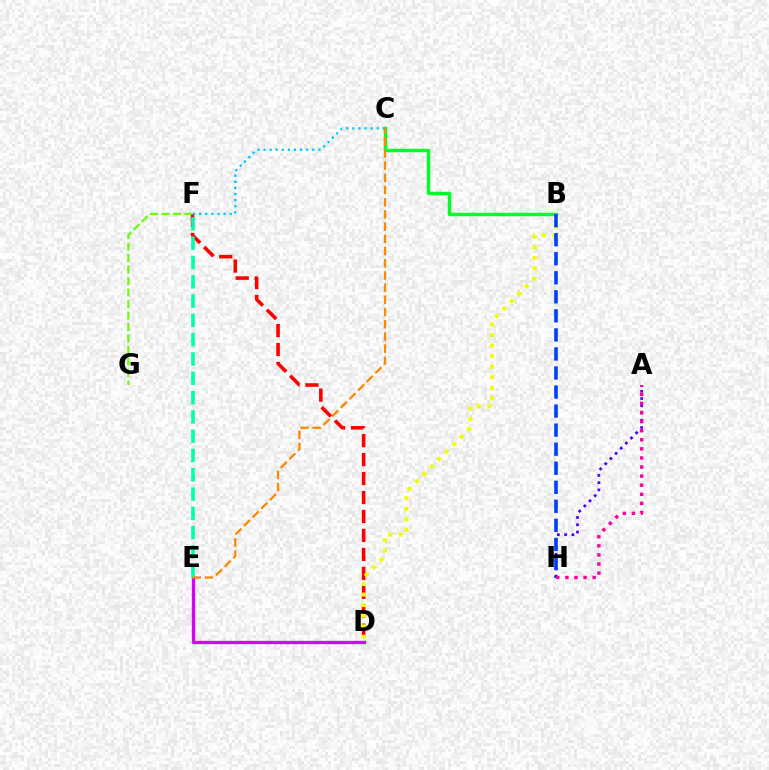{('D', 'F'): [{'color': '#ff0000', 'line_style': 'dashed', 'thickness': 2.57}], ('B', 'C'): [{'color': '#00ff27', 'line_style': 'solid', 'thickness': 2.47}], ('B', 'D'): [{'color': '#eeff00', 'line_style': 'dotted', 'thickness': 2.87}], ('F', 'G'): [{'color': '#66ff00', 'line_style': 'dashed', 'thickness': 1.56}], ('D', 'E'): [{'color': '#d600ff', 'line_style': 'solid', 'thickness': 2.4}], ('E', 'F'): [{'color': '#00ffaf', 'line_style': 'dashed', 'thickness': 2.62}], ('A', 'H'): [{'color': '#4f00ff', 'line_style': 'dotted', 'thickness': 1.98}, {'color': '#ff00a0', 'line_style': 'dotted', 'thickness': 2.47}], ('C', 'F'): [{'color': '#00c7ff', 'line_style': 'dotted', 'thickness': 1.66}], ('C', 'E'): [{'color': '#ff8800', 'line_style': 'dashed', 'thickness': 1.66}], ('B', 'H'): [{'color': '#003fff', 'line_style': 'dashed', 'thickness': 2.59}]}